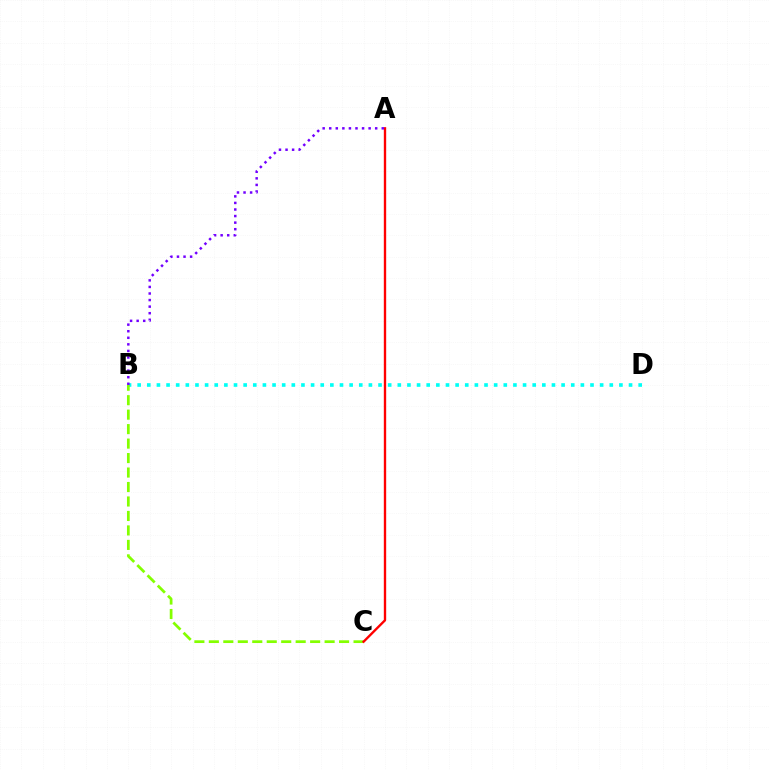{('B', 'D'): [{'color': '#00fff6', 'line_style': 'dotted', 'thickness': 2.62}], ('B', 'C'): [{'color': '#84ff00', 'line_style': 'dashed', 'thickness': 1.97}], ('A', 'C'): [{'color': '#ff0000', 'line_style': 'solid', 'thickness': 1.7}], ('A', 'B'): [{'color': '#7200ff', 'line_style': 'dotted', 'thickness': 1.78}]}